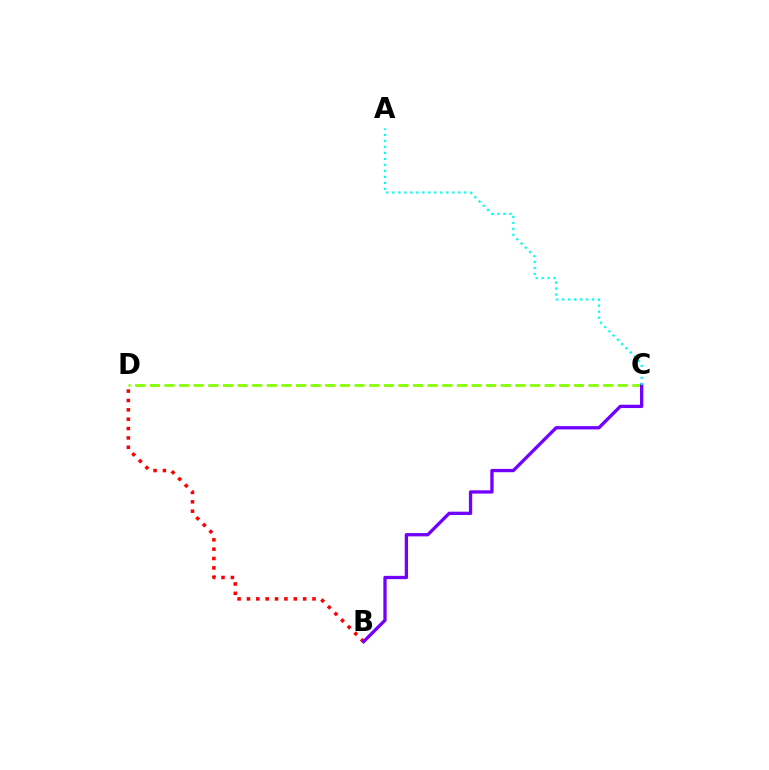{('B', 'D'): [{'color': '#ff0000', 'line_style': 'dotted', 'thickness': 2.54}], ('C', 'D'): [{'color': '#84ff00', 'line_style': 'dashed', 'thickness': 1.99}], ('B', 'C'): [{'color': '#7200ff', 'line_style': 'solid', 'thickness': 2.38}], ('A', 'C'): [{'color': '#00fff6', 'line_style': 'dotted', 'thickness': 1.63}]}